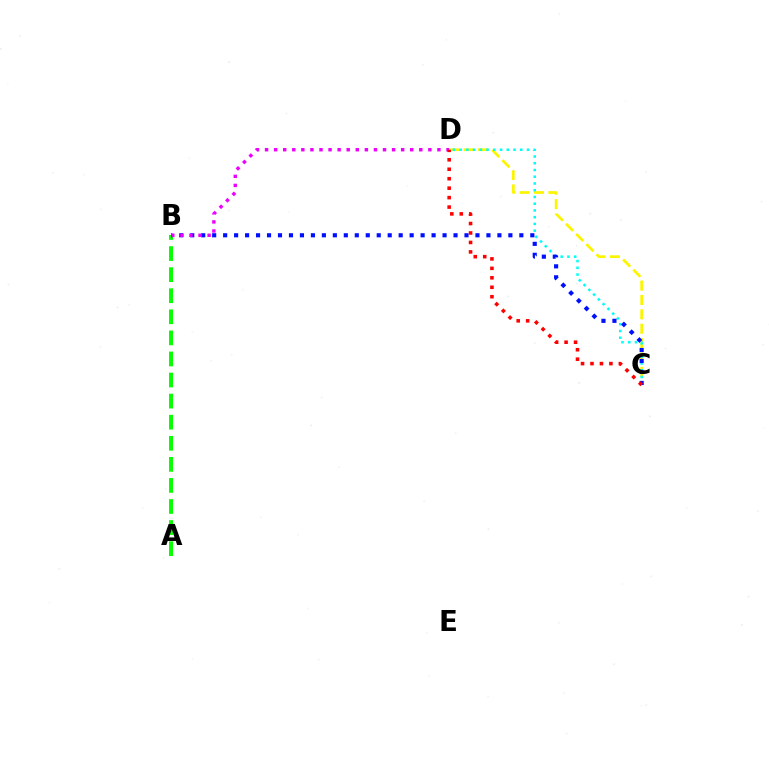{('A', 'B'): [{'color': '#08ff00', 'line_style': 'dashed', 'thickness': 2.86}], ('C', 'D'): [{'color': '#fcf500', 'line_style': 'dashed', 'thickness': 1.95}, {'color': '#00fff6', 'line_style': 'dotted', 'thickness': 1.83}, {'color': '#ff0000', 'line_style': 'dotted', 'thickness': 2.57}], ('B', 'C'): [{'color': '#0010ff', 'line_style': 'dotted', 'thickness': 2.98}], ('B', 'D'): [{'color': '#ee00ff', 'line_style': 'dotted', 'thickness': 2.47}]}